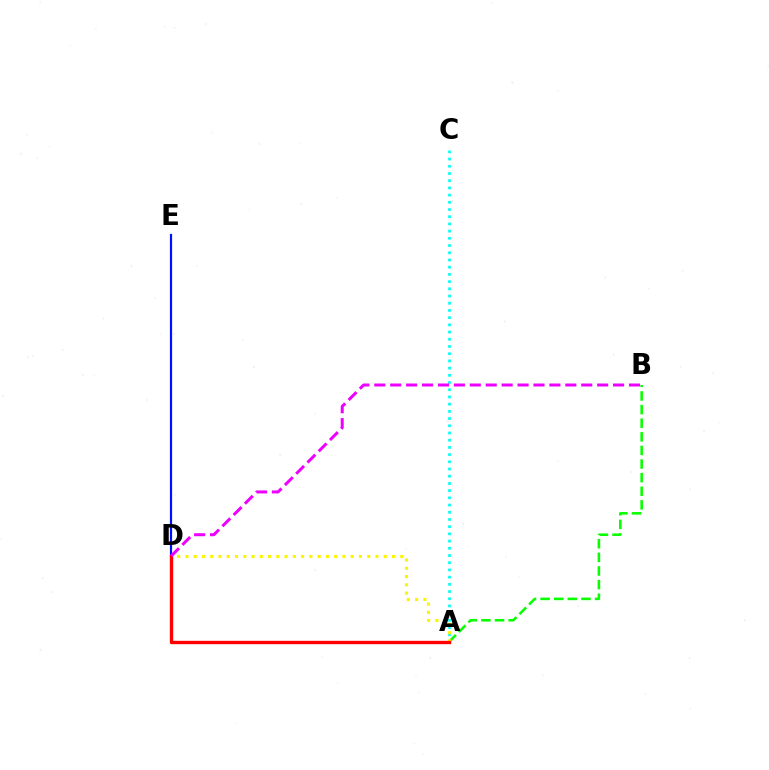{('A', 'B'): [{'color': '#08ff00', 'line_style': 'dashed', 'thickness': 1.85}], ('A', 'C'): [{'color': '#00fff6', 'line_style': 'dotted', 'thickness': 1.96}], ('A', 'D'): [{'color': '#fcf500', 'line_style': 'dotted', 'thickness': 2.24}, {'color': '#ff0000', 'line_style': 'solid', 'thickness': 2.41}], ('D', 'E'): [{'color': '#0010ff', 'line_style': 'solid', 'thickness': 1.59}], ('B', 'D'): [{'color': '#ee00ff', 'line_style': 'dashed', 'thickness': 2.16}]}